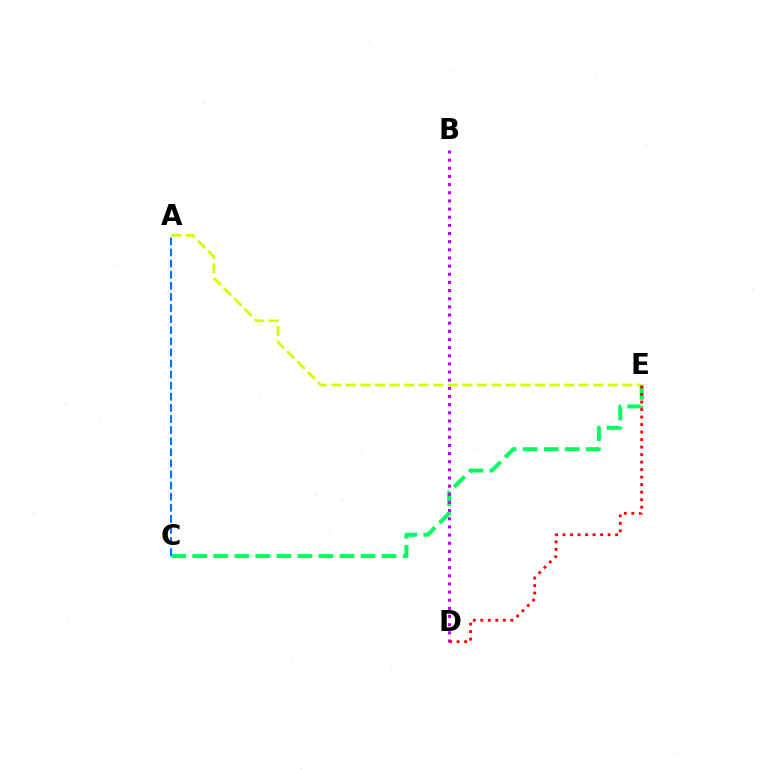{('C', 'E'): [{'color': '#00ff5c', 'line_style': 'dashed', 'thickness': 2.86}], ('A', 'C'): [{'color': '#0074ff', 'line_style': 'dashed', 'thickness': 1.51}], ('A', 'E'): [{'color': '#d1ff00', 'line_style': 'dashed', 'thickness': 1.98}], ('B', 'D'): [{'color': '#b900ff', 'line_style': 'dotted', 'thickness': 2.21}], ('D', 'E'): [{'color': '#ff0000', 'line_style': 'dotted', 'thickness': 2.04}]}